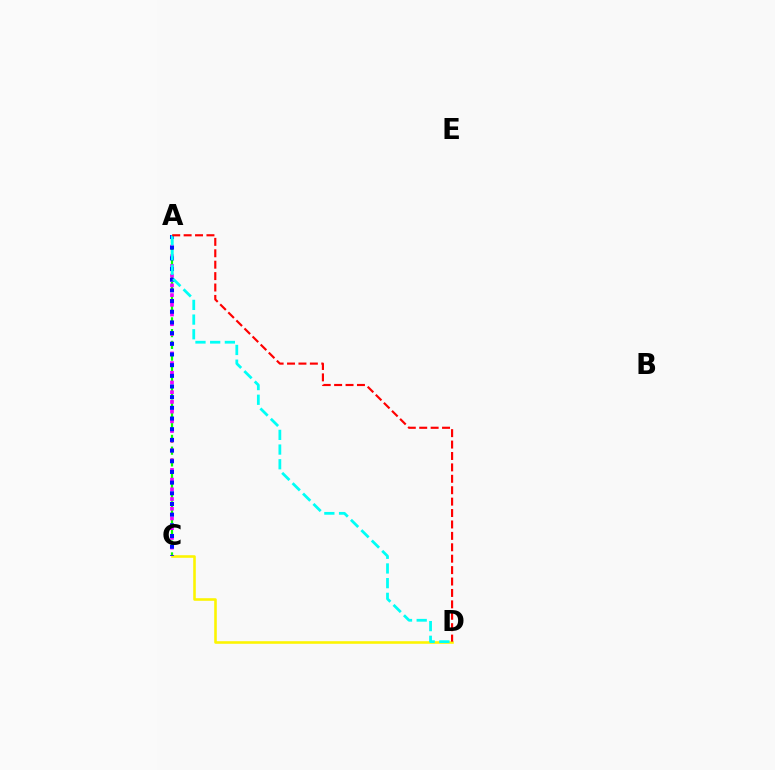{('C', 'D'): [{'color': '#fcf500', 'line_style': 'solid', 'thickness': 1.86}], ('A', 'C'): [{'color': '#08ff00', 'line_style': 'dashed', 'thickness': 1.6}, {'color': '#ee00ff', 'line_style': 'dotted', 'thickness': 2.64}, {'color': '#0010ff', 'line_style': 'dotted', 'thickness': 2.9}], ('A', 'D'): [{'color': '#00fff6', 'line_style': 'dashed', 'thickness': 2.0}, {'color': '#ff0000', 'line_style': 'dashed', 'thickness': 1.55}]}